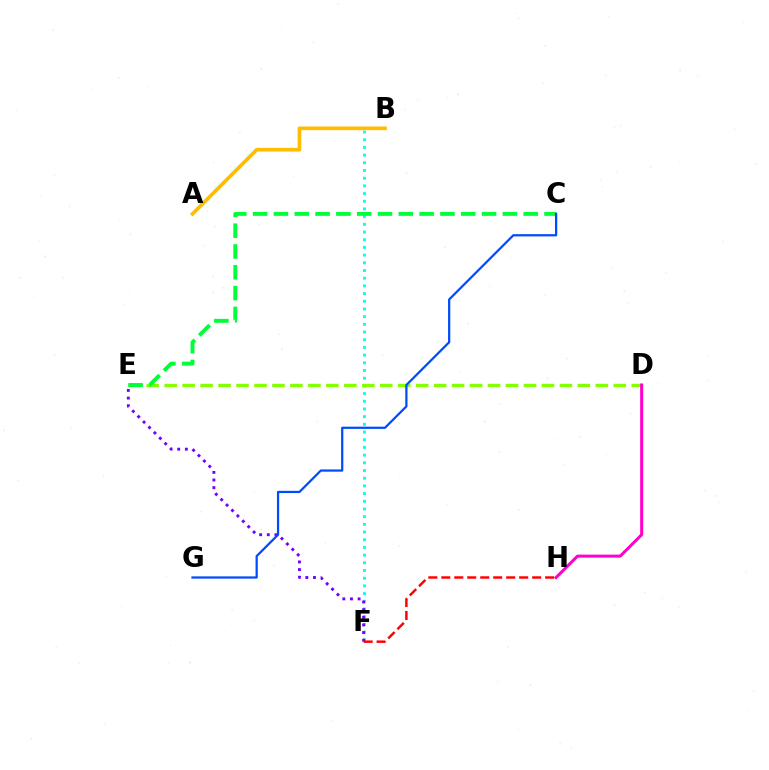{('B', 'F'): [{'color': '#00fff6', 'line_style': 'dotted', 'thickness': 2.09}], ('A', 'B'): [{'color': '#ffbd00', 'line_style': 'solid', 'thickness': 2.64}], ('E', 'F'): [{'color': '#7200ff', 'line_style': 'dotted', 'thickness': 2.08}], ('D', 'E'): [{'color': '#84ff00', 'line_style': 'dashed', 'thickness': 2.44}], ('F', 'H'): [{'color': '#ff0000', 'line_style': 'dashed', 'thickness': 1.76}], ('C', 'E'): [{'color': '#00ff39', 'line_style': 'dashed', 'thickness': 2.83}], ('C', 'G'): [{'color': '#004bff', 'line_style': 'solid', 'thickness': 1.61}], ('D', 'H'): [{'color': '#ff00cf', 'line_style': 'solid', 'thickness': 2.16}]}